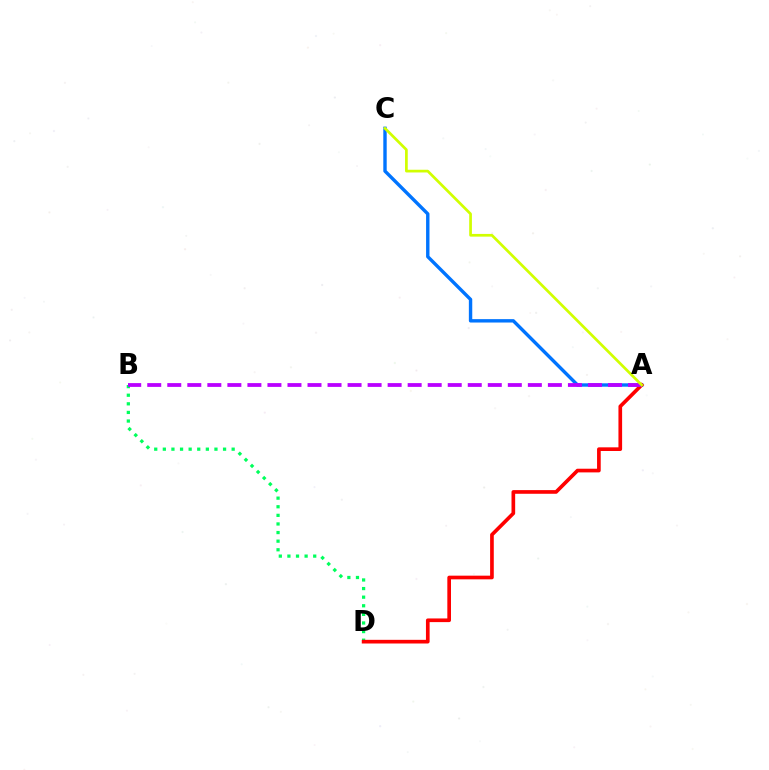{('A', 'C'): [{'color': '#0074ff', 'line_style': 'solid', 'thickness': 2.45}, {'color': '#d1ff00', 'line_style': 'solid', 'thickness': 1.95}], ('B', 'D'): [{'color': '#00ff5c', 'line_style': 'dotted', 'thickness': 2.34}], ('A', 'D'): [{'color': '#ff0000', 'line_style': 'solid', 'thickness': 2.64}], ('A', 'B'): [{'color': '#b900ff', 'line_style': 'dashed', 'thickness': 2.72}]}